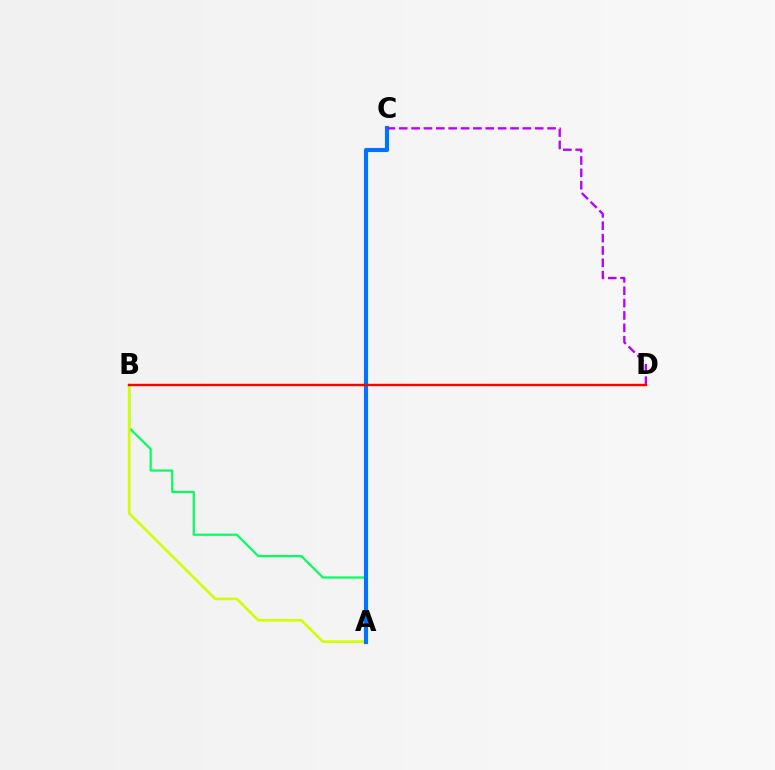{('A', 'B'): [{'color': '#00ff5c', 'line_style': 'solid', 'thickness': 1.57}, {'color': '#d1ff00', 'line_style': 'solid', 'thickness': 1.89}], ('A', 'C'): [{'color': '#0074ff', 'line_style': 'solid', 'thickness': 2.98}], ('C', 'D'): [{'color': '#b900ff', 'line_style': 'dashed', 'thickness': 1.68}], ('B', 'D'): [{'color': '#ff0000', 'line_style': 'solid', 'thickness': 1.71}]}